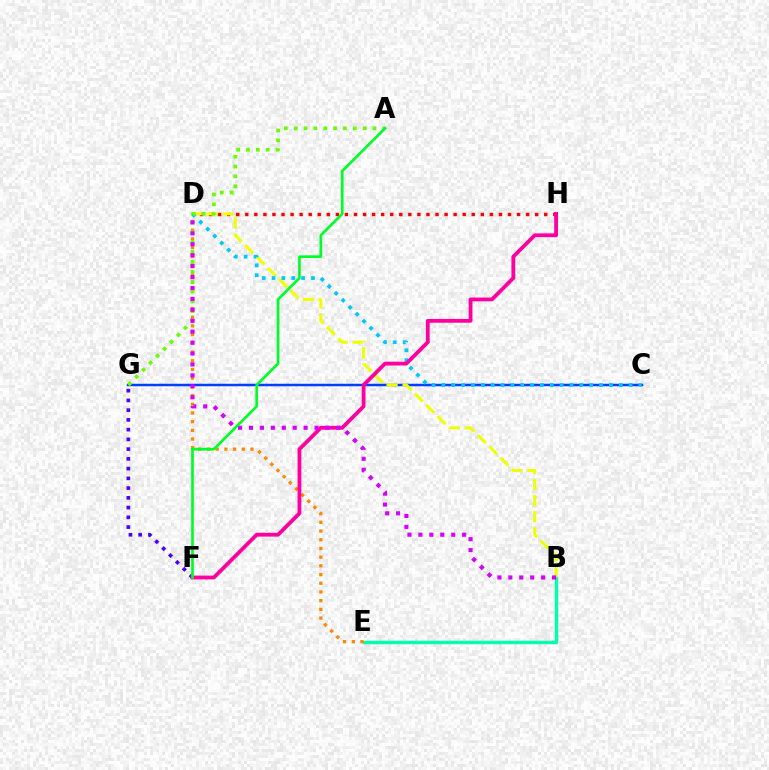{('C', 'G'): [{'color': '#003fff', 'line_style': 'solid', 'thickness': 1.78}], ('F', 'G'): [{'color': '#4f00ff', 'line_style': 'dotted', 'thickness': 2.65}], ('D', 'H'): [{'color': '#ff0000', 'line_style': 'dotted', 'thickness': 2.46}], ('B', 'E'): [{'color': '#00ffaf', 'line_style': 'solid', 'thickness': 2.45}], ('B', 'D'): [{'color': '#eeff00', 'line_style': 'dashed', 'thickness': 2.18}, {'color': '#d600ff', 'line_style': 'dotted', 'thickness': 2.97}], ('C', 'D'): [{'color': '#00c7ff', 'line_style': 'dotted', 'thickness': 2.68}], ('D', 'E'): [{'color': '#ff8800', 'line_style': 'dotted', 'thickness': 2.36}], ('F', 'H'): [{'color': '#ff00a0', 'line_style': 'solid', 'thickness': 2.74}], ('A', 'G'): [{'color': '#66ff00', 'line_style': 'dotted', 'thickness': 2.68}], ('A', 'F'): [{'color': '#00ff27', 'line_style': 'solid', 'thickness': 1.93}]}